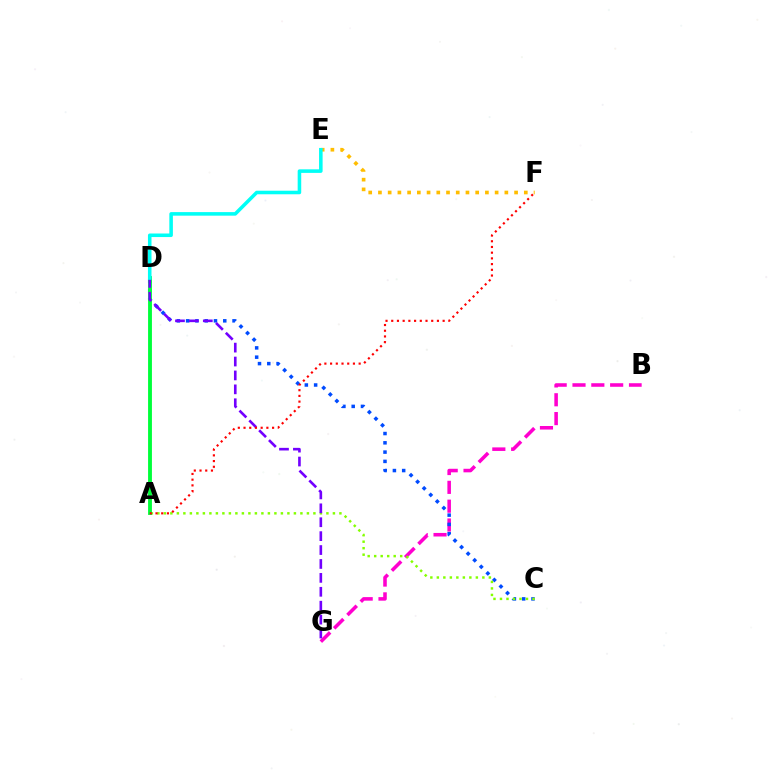{('E', 'F'): [{'color': '#ffbd00', 'line_style': 'dotted', 'thickness': 2.64}], ('B', 'G'): [{'color': '#ff00cf', 'line_style': 'dashed', 'thickness': 2.56}], ('C', 'D'): [{'color': '#004bff', 'line_style': 'dotted', 'thickness': 2.52}], ('A', 'C'): [{'color': '#84ff00', 'line_style': 'dotted', 'thickness': 1.77}], ('A', 'D'): [{'color': '#00ff39', 'line_style': 'solid', 'thickness': 2.77}], ('D', 'G'): [{'color': '#7200ff', 'line_style': 'dashed', 'thickness': 1.89}], ('A', 'F'): [{'color': '#ff0000', 'line_style': 'dotted', 'thickness': 1.55}], ('D', 'E'): [{'color': '#00fff6', 'line_style': 'solid', 'thickness': 2.56}]}